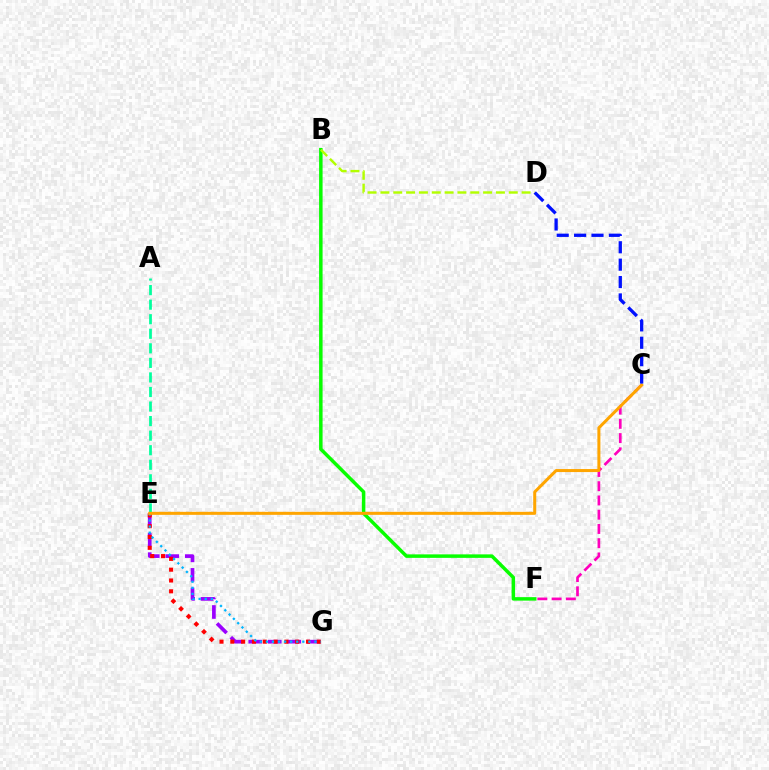{('A', 'E'): [{'color': '#00ff9d', 'line_style': 'dashed', 'thickness': 1.98}], ('E', 'G'): [{'color': '#9b00ff', 'line_style': 'dashed', 'thickness': 2.65}, {'color': '#ff0000', 'line_style': 'dotted', 'thickness': 2.94}, {'color': '#00b5ff', 'line_style': 'dotted', 'thickness': 1.65}], ('C', 'F'): [{'color': '#ff00bd', 'line_style': 'dashed', 'thickness': 1.94}], ('B', 'F'): [{'color': '#08ff00', 'line_style': 'solid', 'thickness': 2.51}], ('B', 'D'): [{'color': '#b3ff00', 'line_style': 'dashed', 'thickness': 1.74}], ('C', 'E'): [{'color': '#ffa500', 'line_style': 'solid', 'thickness': 2.17}], ('C', 'D'): [{'color': '#0010ff', 'line_style': 'dashed', 'thickness': 2.36}]}